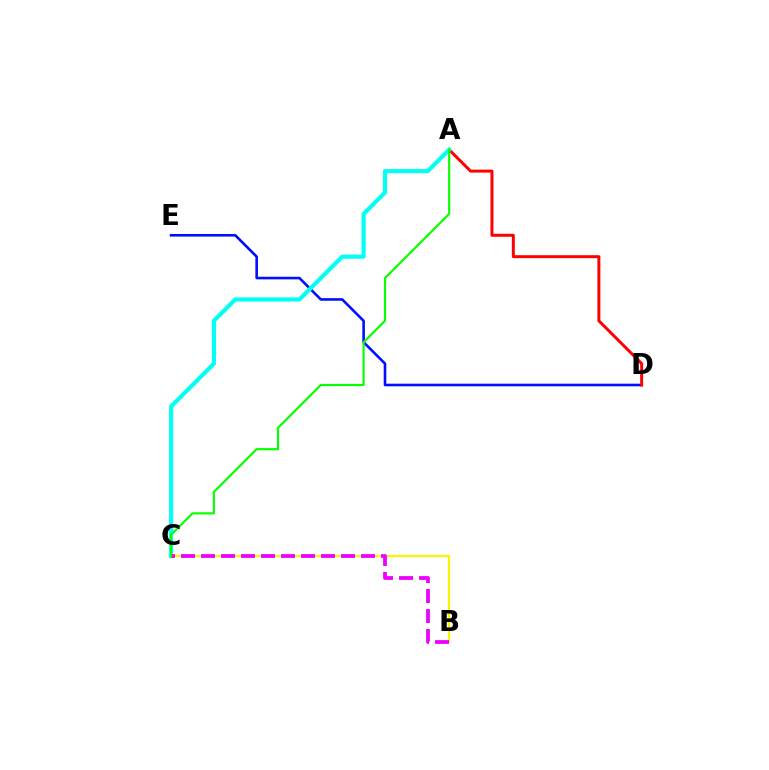{('D', 'E'): [{'color': '#0010ff', 'line_style': 'solid', 'thickness': 1.88}], ('A', 'D'): [{'color': '#ff0000', 'line_style': 'solid', 'thickness': 2.14}], ('A', 'C'): [{'color': '#00fff6', 'line_style': 'solid', 'thickness': 2.96}, {'color': '#08ff00', 'line_style': 'solid', 'thickness': 1.56}], ('B', 'C'): [{'color': '#fcf500', 'line_style': 'solid', 'thickness': 1.57}, {'color': '#ee00ff', 'line_style': 'dashed', 'thickness': 2.72}]}